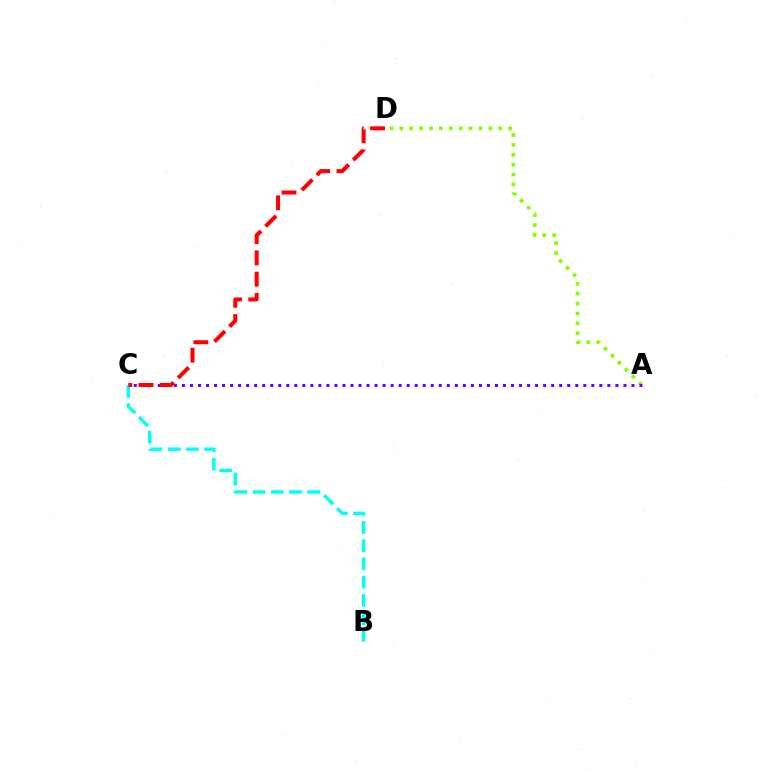{('A', 'D'): [{'color': '#84ff00', 'line_style': 'dotted', 'thickness': 2.69}], ('A', 'C'): [{'color': '#7200ff', 'line_style': 'dotted', 'thickness': 2.18}], ('B', 'C'): [{'color': '#00fff6', 'line_style': 'dashed', 'thickness': 2.48}], ('C', 'D'): [{'color': '#ff0000', 'line_style': 'dashed', 'thickness': 2.89}]}